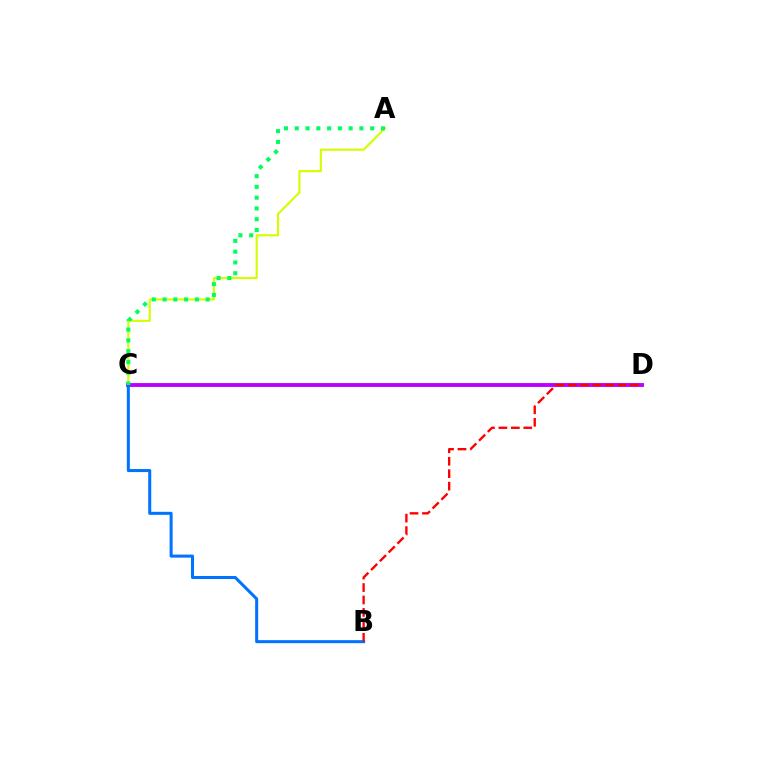{('A', 'C'): [{'color': '#d1ff00', 'line_style': 'solid', 'thickness': 1.54}, {'color': '#00ff5c', 'line_style': 'dotted', 'thickness': 2.93}], ('C', 'D'): [{'color': '#b900ff', 'line_style': 'solid', 'thickness': 2.78}], ('B', 'C'): [{'color': '#0074ff', 'line_style': 'solid', 'thickness': 2.19}], ('B', 'D'): [{'color': '#ff0000', 'line_style': 'dashed', 'thickness': 1.69}]}